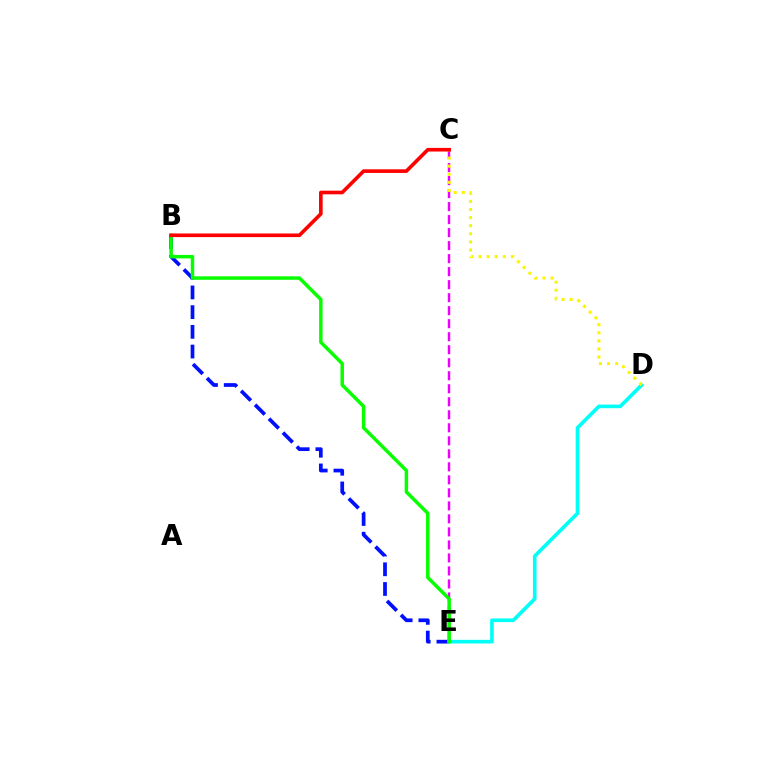{('C', 'E'): [{'color': '#ee00ff', 'line_style': 'dashed', 'thickness': 1.77}], ('B', 'E'): [{'color': '#0010ff', 'line_style': 'dashed', 'thickness': 2.68}, {'color': '#08ff00', 'line_style': 'solid', 'thickness': 2.5}], ('D', 'E'): [{'color': '#00fff6', 'line_style': 'solid', 'thickness': 2.62}], ('C', 'D'): [{'color': '#fcf500', 'line_style': 'dotted', 'thickness': 2.2}], ('B', 'C'): [{'color': '#ff0000', 'line_style': 'solid', 'thickness': 2.61}]}